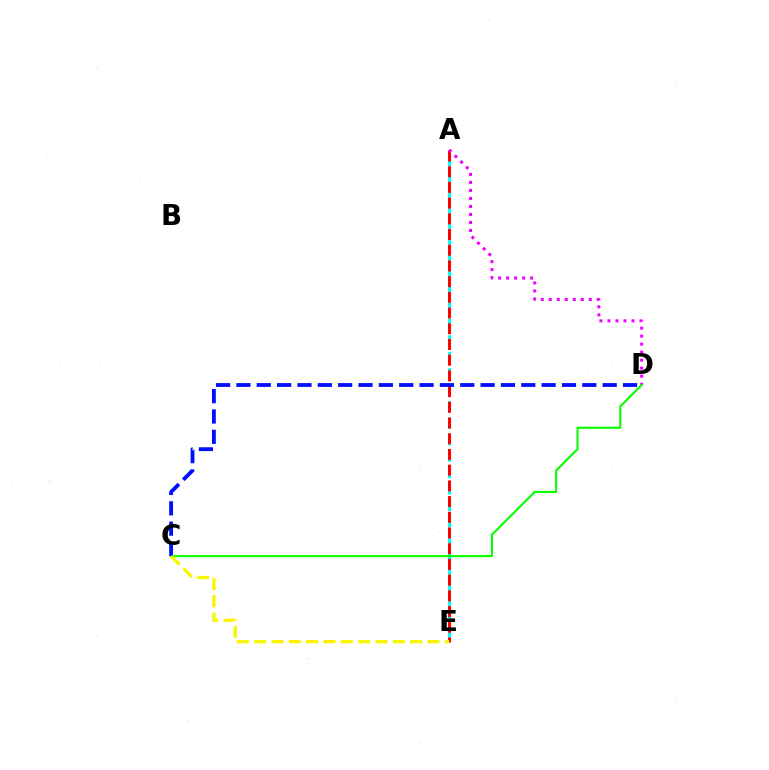{('A', 'E'): [{'color': '#00fff6', 'line_style': 'dashed', 'thickness': 2.23}, {'color': '#ff0000', 'line_style': 'dashed', 'thickness': 2.13}], ('A', 'D'): [{'color': '#ee00ff', 'line_style': 'dotted', 'thickness': 2.18}], ('C', 'D'): [{'color': '#08ff00', 'line_style': 'solid', 'thickness': 1.51}, {'color': '#0010ff', 'line_style': 'dashed', 'thickness': 2.76}], ('C', 'E'): [{'color': '#fcf500', 'line_style': 'dashed', 'thickness': 2.35}]}